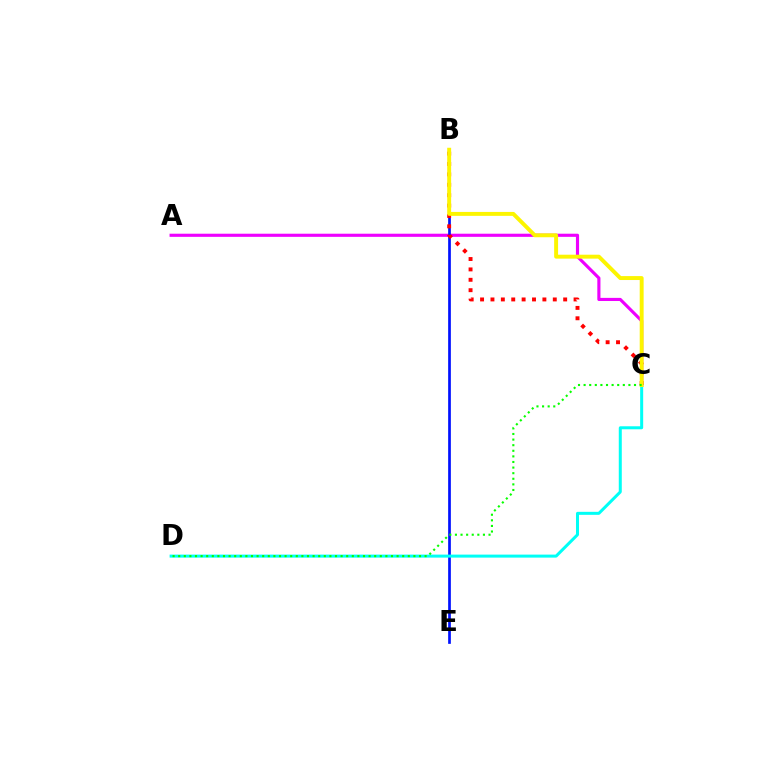{('A', 'C'): [{'color': '#ee00ff', 'line_style': 'solid', 'thickness': 2.25}], ('B', 'E'): [{'color': '#0010ff', 'line_style': 'solid', 'thickness': 1.94}], ('C', 'D'): [{'color': '#00fff6', 'line_style': 'solid', 'thickness': 2.17}, {'color': '#08ff00', 'line_style': 'dotted', 'thickness': 1.52}], ('B', 'C'): [{'color': '#ff0000', 'line_style': 'dotted', 'thickness': 2.82}, {'color': '#fcf500', 'line_style': 'solid', 'thickness': 2.83}]}